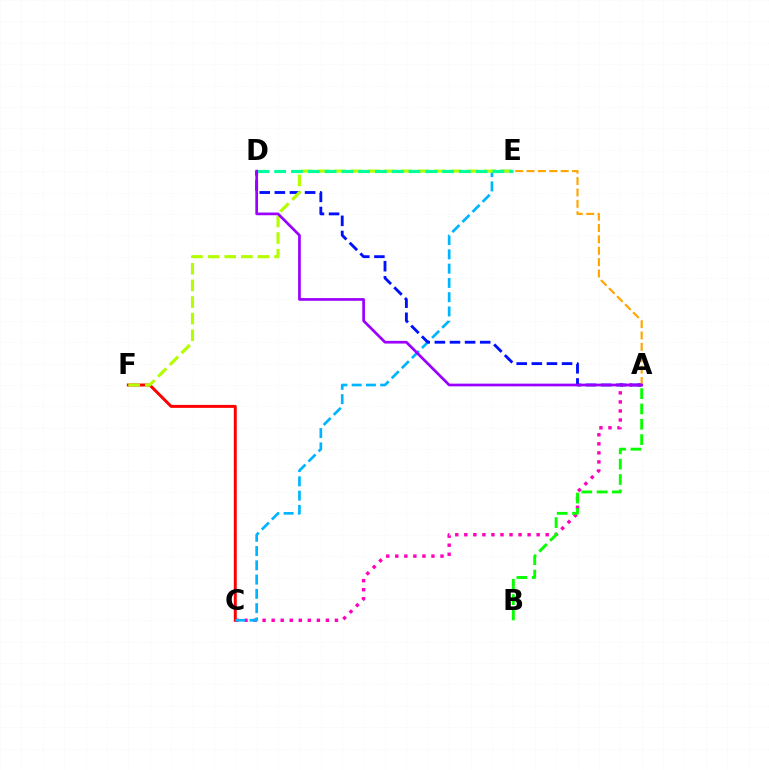{('A', 'C'): [{'color': '#ff00bd', 'line_style': 'dotted', 'thickness': 2.46}], ('C', 'F'): [{'color': '#ff0000', 'line_style': 'solid', 'thickness': 2.13}], ('C', 'E'): [{'color': '#00b5ff', 'line_style': 'dashed', 'thickness': 1.94}], ('A', 'B'): [{'color': '#08ff00', 'line_style': 'dashed', 'thickness': 2.08}], ('A', 'D'): [{'color': '#0010ff', 'line_style': 'dashed', 'thickness': 2.05}, {'color': '#9b00ff', 'line_style': 'solid', 'thickness': 1.94}], ('E', 'F'): [{'color': '#b3ff00', 'line_style': 'dashed', 'thickness': 2.26}], ('A', 'E'): [{'color': '#ffa500', 'line_style': 'dashed', 'thickness': 1.55}], ('D', 'E'): [{'color': '#00ff9d', 'line_style': 'dashed', 'thickness': 2.28}]}